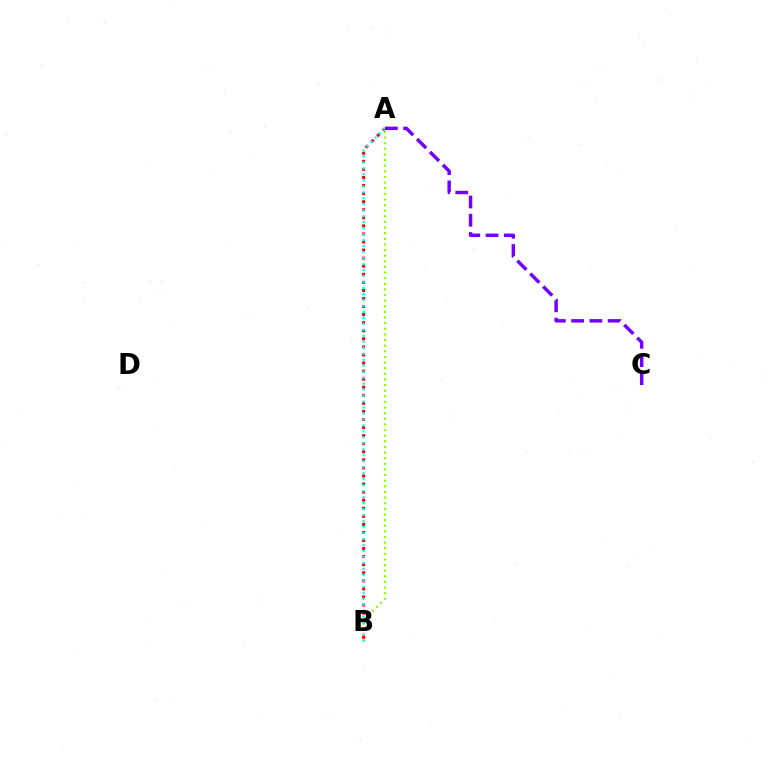{('A', 'B'): [{'color': '#84ff00', 'line_style': 'dotted', 'thickness': 1.53}, {'color': '#ff0000', 'line_style': 'dotted', 'thickness': 2.19}, {'color': '#00fff6', 'line_style': 'dotted', 'thickness': 1.62}], ('A', 'C'): [{'color': '#7200ff', 'line_style': 'dashed', 'thickness': 2.48}]}